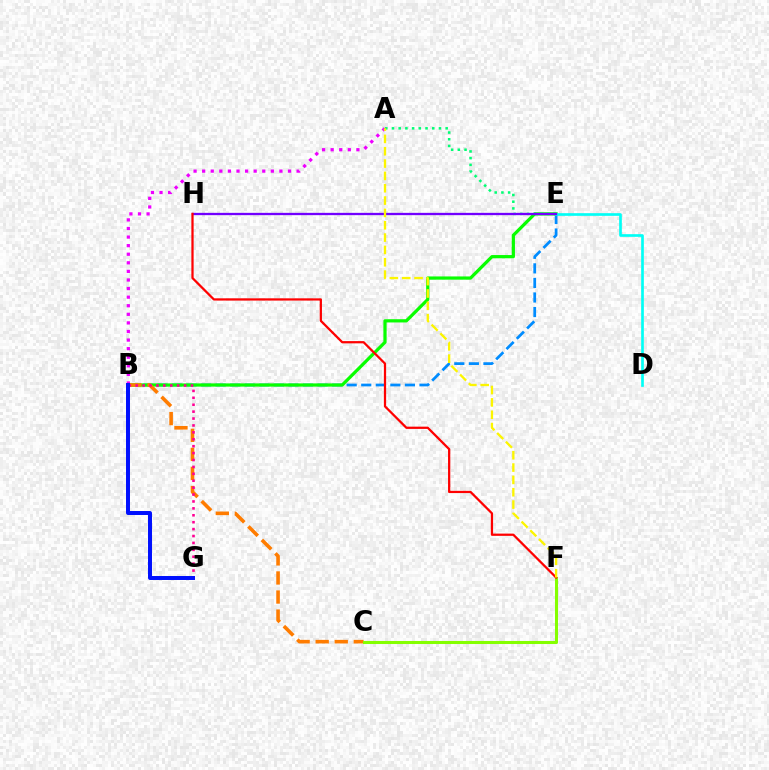{('B', 'E'): [{'color': '#008cff', 'line_style': 'dashed', 'thickness': 1.98}, {'color': '#08ff00', 'line_style': 'solid', 'thickness': 2.33}], ('B', 'C'): [{'color': '#ff7c00', 'line_style': 'dashed', 'thickness': 2.59}], ('D', 'E'): [{'color': '#00fff6', 'line_style': 'solid', 'thickness': 1.92}], ('A', 'E'): [{'color': '#00ff74', 'line_style': 'dotted', 'thickness': 1.82}], ('C', 'F'): [{'color': '#84ff00', 'line_style': 'solid', 'thickness': 2.19}], ('B', 'G'): [{'color': '#ff0094', 'line_style': 'dotted', 'thickness': 1.88}, {'color': '#0010ff', 'line_style': 'solid', 'thickness': 2.86}], ('E', 'H'): [{'color': '#7200ff', 'line_style': 'solid', 'thickness': 1.66}], ('F', 'H'): [{'color': '#ff0000', 'line_style': 'solid', 'thickness': 1.62}], ('A', 'B'): [{'color': '#ee00ff', 'line_style': 'dotted', 'thickness': 2.33}], ('A', 'F'): [{'color': '#fcf500', 'line_style': 'dashed', 'thickness': 1.68}]}